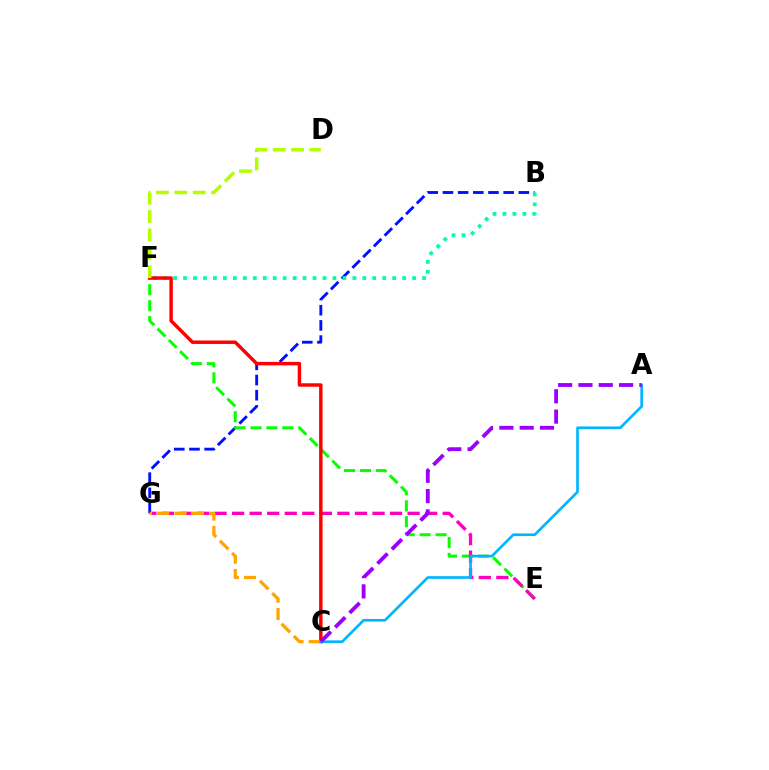{('B', 'G'): [{'color': '#0010ff', 'line_style': 'dashed', 'thickness': 2.06}], ('E', 'F'): [{'color': '#08ff00', 'line_style': 'dashed', 'thickness': 2.16}], ('B', 'F'): [{'color': '#00ff9d', 'line_style': 'dotted', 'thickness': 2.71}], ('E', 'G'): [{'color': '#ff00bd', 'line_style': 'dashed', 'thickness': 2.38}], ('C', 'F'): [{'color': '#ff0000', 'line_style': 'solid', 'thickness': 2.49}], ('D', 'F'): [{'color': '#b3ff00', 'line_style': 'dashed', 'thickness': 2.5}], ('C', 'G'): [{'color': '#ffa500', 'line_style': 'dashed', 'thickness': 2.35}], ('A', 'C'): [{'color': '#00b5ff', 'line_style': 'solid', 'thickness': 1.91}, {'color': '#9b00ff', 'line_style': 'dashed', 'thickness': 2.76}]}